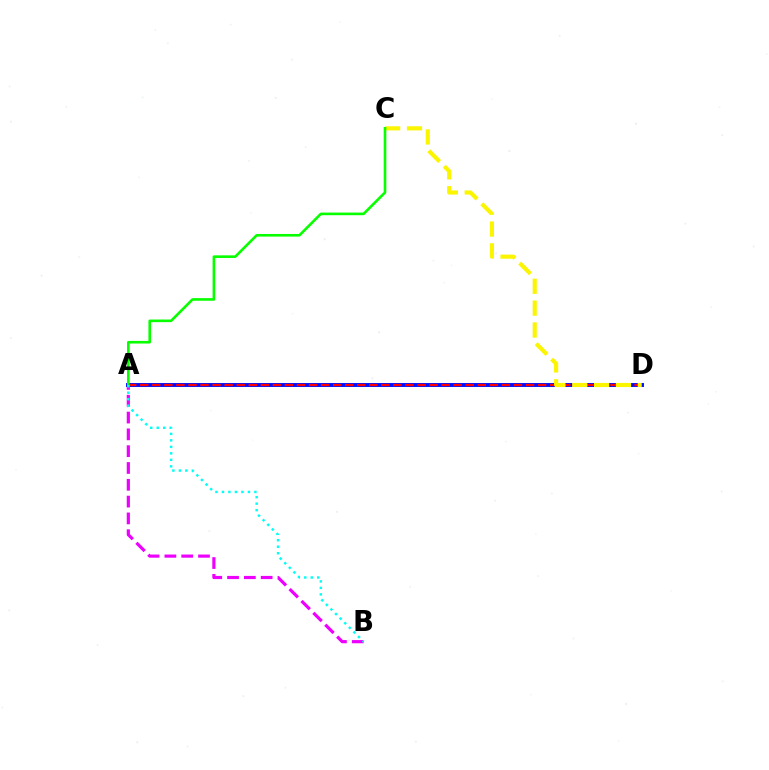{('A', 'B'): [{'color': '#ee00ff', 'line_style': 'dashed', 'thickness': 2.28}, {'color': '#00fff6', 'line_style': 'dotted', 'thickness': 1.76}], ('A', 'D'): [{'color': '#0010ff', 'line_style': 'solid', 'thickness': 2.83}, {'color': '#ff0000', 'line_style': 'dashed', 'thickness': 1.64}], ('C', 'D'): [{'color': '#fcf500', 'line_style': 'dashed', 'thickness': 2.97}], ('A', 'C'): [{'color': '#08ff00', 'line_style': 'solid', 'thickness': 1.89}]}